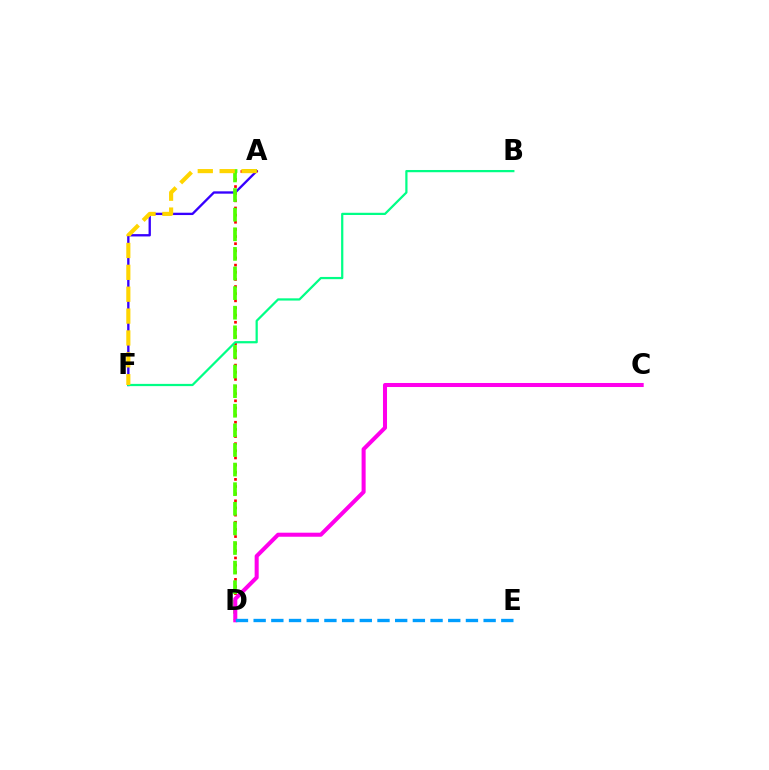{('A', 'F'): [{'color': '#3700ff', 'line_style': 'solid', 'thickness': 1.68}, {'color': '#ffd500', 'line_style': 'dashed', 'thickness': 2.97}], ('A', 'D'): [{'color': '#ff0000', 'line_style': 'dotted', 'thickness': 1.94}, {'color': '#4fff00', 'line_style': 'dashed', 'thickness': 2.66}], ('B', 'F'): [{'color': '#00ff86', 'line_style': 'solid', 'thickness': 1.61}], ('C', 'D'): [{'color': '#ff00ed', 'line_style': 'solid', 'thickness': 2.91}], ('D', 'E'): [{'color': '#009eff', 'line_style': 'dashed', 'thickness': 2.4}]}